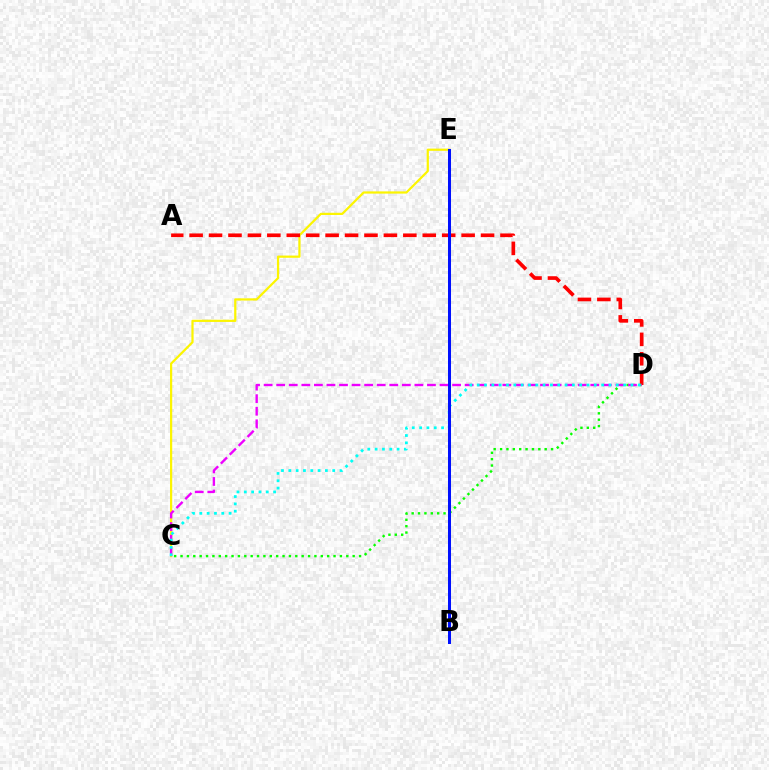{('C', 'E'): [{'color': '#fcf500', 'line_style': 'solid', 'thickness': 1.6}], ('A', 'D'): [{'color': '#ff0000', 'line_style': 'dashed', 'thickness': 2.64}], ('C', 'D'): [{'color': '#08ff00', 'line_style': 'dotted', 'thickness': 1.73}, {'color': '#ee00ff', 'line_style': 'dashed', 'thickness': 1.71}, {'color': '#00fff6', 'line_style': 'dotted', 'thickness': 1.99}], ('B', 'E'): [{'color': '#0010ff', 'line_style': 'solid', 'thickness': 2.17}]}